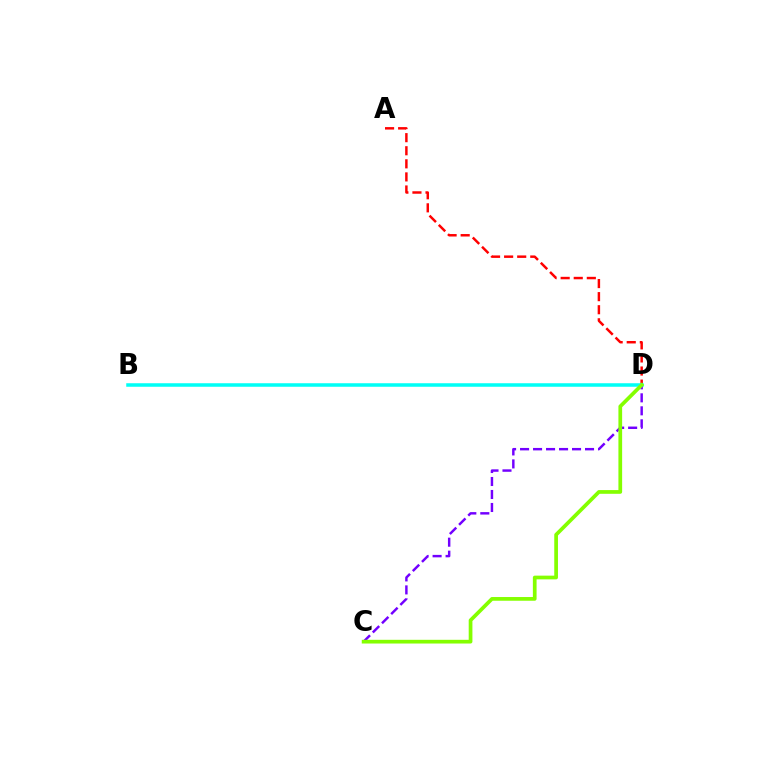{('A', 'D'): [{'color': '#ff0000', 'line_style': 'dashed', 'thickness': 1.78}], ('B', 'D'): [{'color': '#00fff6', 'line_style': 'solid', 'thickness': 2.53}], ('C', 'D'): [{'color': '#7200ff', 'line_style': 'dashed', 'thickness': 1.76}, {'color': '#84ff00', 'line_style': 'solid', 'thickness': 2.68}]}